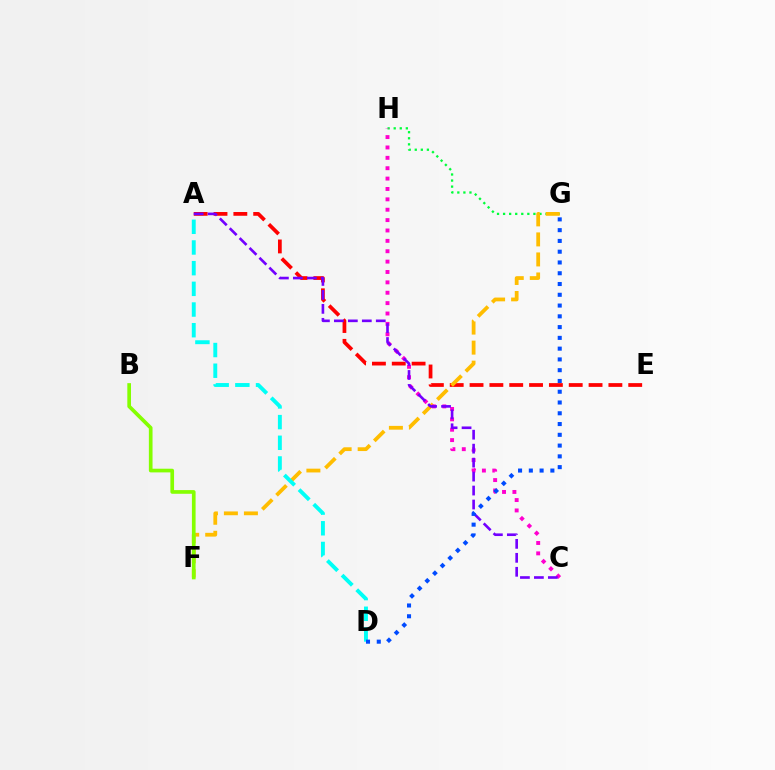{('G', 'H'): [{'color': '#00ff39', 'line_style': 'dotted', 'thickness': 1.65}], ('A', 'E'): [{'color': '#ff0000', 'line_style': 'dashed', 'thickness': 2.69}], ('F', 'G'): [{'color': '#ffbd00', 'line_style': 'dashed', 'thickness': 2.72}], ('B', 'F'): [{'color': '#84ff00', 'line_style': 'solid', 'thickness': 2.65}], ('C', 'H'): [{'color': '#ff00cf', 'line_style': 'dotted', 'thickness': 2.82}], ('A', 'C'): [{'color': '#7200ff', 'line_style': 'dashed', 'thickness': 1.9}], ('A', 'D'): [{'color': '#00fff6', 'line_style': 'dashed', 'thickness': 2.81}], ('D', 'G'): [{'color': '#004bff', 'line_style': 'dotted', 'thickness': 2.93}]}